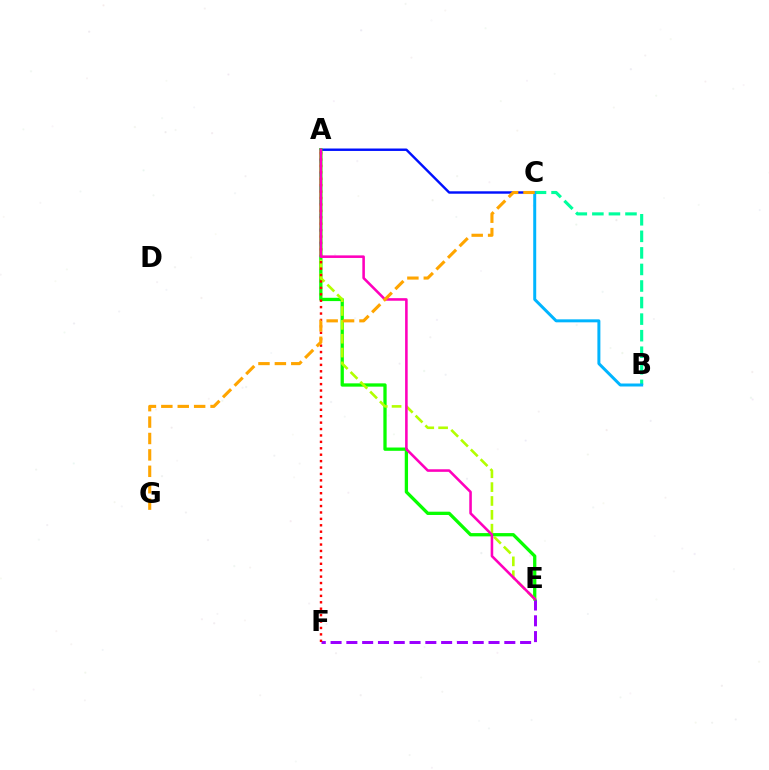{('B', 'C'): [{'color': '#00ff9d', 'line_style': 'dashed', 'thickness': 2.25}, {'color': '#00b5ff', 'line_style': 'solid', 'thickness': 2.15}], ('A', 'C'): [{'color': '#0010ff', 'line_style': 'solid', 'thickness': 1.75}], ('E', 'F'): [{'color': '#9b00ff', 'line_style': 'dashed', 'thickness': 2.15}], ('A', 'E'): [{'color': '#08ff00', 'line_style': 'solid', 'thickness': 2.37}, {'color': '#b3ff00', 'line_style': 'dashed', 'thickness': 1.88}, {'color': '#ff00bd', 'line_style': 'solid', 'thickness': 1.85}], ('A', 'F'): [{'color': '#ff0000', 'line_style': 'dotted', 'thickness': 1.74}], ('C', 'G'): [{'color': '#ffa500', 'line_style': 'dashed', 'thickness': 2.23}]}